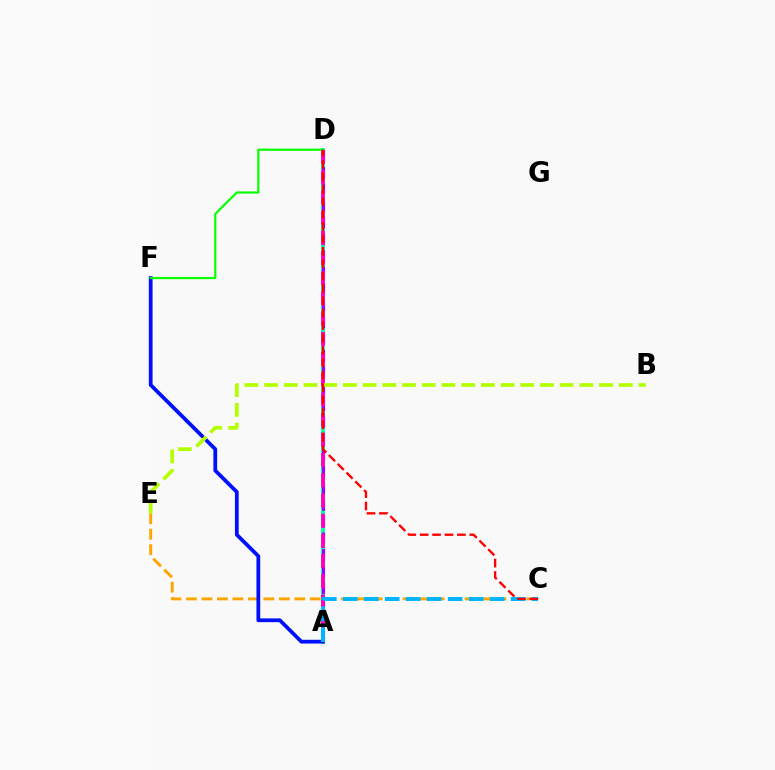{('A', 'D'): [{'color': '#00ff9d', 'line_style': 'solid', 'thickness': 2.76}, {'color': '#9b00ff', 'line_style': 'dashed', 'thickness': 2.26}, {'color': '#ff00bd', 'line_style': 'dashed', 'thickness': 2.74}], ('C', 'E'): [{'color': '#ffa500', 'line_style': 'dashed', 'thickness': 2.1}], ('A', 'F'): [{'color': '#0010ff', 'line_style': 'solid', 'thickness': 2.71}], ('D', 'F'): [{'color': '#08ff00', 'line_style': 'solid', 'thickness': 1.58}], ('A', 'C'): [{'color': '#00b5ff', 'line_style': 'dashed', 'thickness': 2.85}], ('B', 'E'): [{'color': '#b3ff00', 'line_style': 'dashed', 'thickness': 2.68}], ('C', 'D'): [{'color': '#ff0000', 'line_style': 'dashed', 'thickness': 1.68}]}